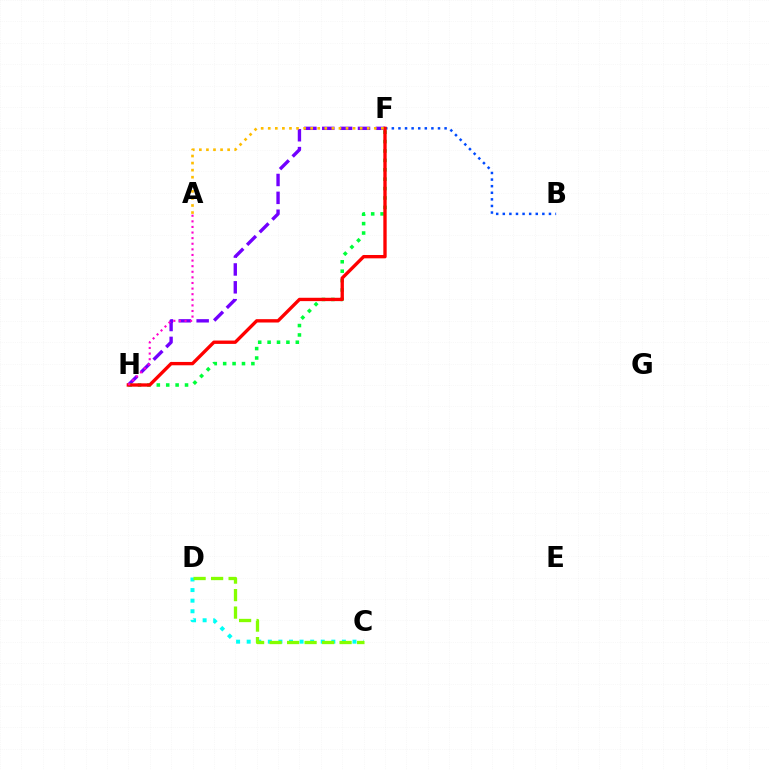{('F', 'H'): [{'color': '#7200ff', 'line_style': 'dashed', 'thickness': 2.43}, {'color': '#00ff39', 'line_style': 'dotted', 'thickness': 2.55}, {'color': '#ff0000', 'line_style': 'solid', 'thickness': 2.41}], ('C', 'D'): [{'color': '#00fff6', 'line_style': 'dotted', 'thickness': 2.87}, {'color': '#84ff00', 'line_style': 'dashed', 'thickness': 2.38}], ('B', 'F'): [{'color': '#004bff', 'line_style': 'dotted', 'thickness': 1.79}], ('A', 'H'): [{'color': '#ff00cf', 'line_style': 'dotted', 'thickness': 1.52}], ('A', 'F'): [{'color': '#ffbd00', 'line_style': 'dotted', 'thickness': 1.92}]}